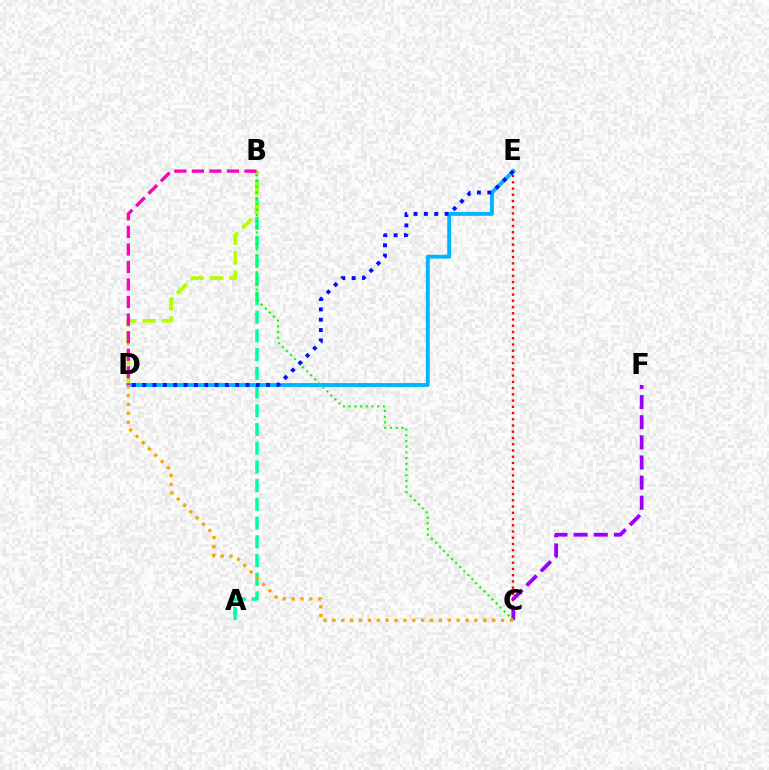{('C', 'E'): [{'color': '#ff0000', 'line_style': 'dotted', 'thickness': 1.69}], ('A', 'B'): [{'color': '#00ff9d', 'line_style': 'dashed', 'thickness': 2.54}], ('B', 'D'): [{'color': '#b3ff00', 'line_style': 'dashed', 'thickness': 2.65}, {'color': '#ff00bd', 'line_style': 'dashed', 'thickness': 2.38}], ('C', 'F'): [{'color': '#9b00ff', 'line_style': 'dashed', 'thickness': 2.73}], ('D', 'E'): [{'color': '#00b5ff', 'line_style': 'solid', 'thickness': 2.79}, {'color': '#0010ff', 'line_style': 'dotted', 'thickness': 2.8}], ('B', 'C'): [{'color': '#08ff00', 'line_style': 'dotted', 'thickness': 1.55}], ('C', 'D'): [{'color': '#ffa500', 'line_style': 'dotted', 'thickness': 2.41}]}